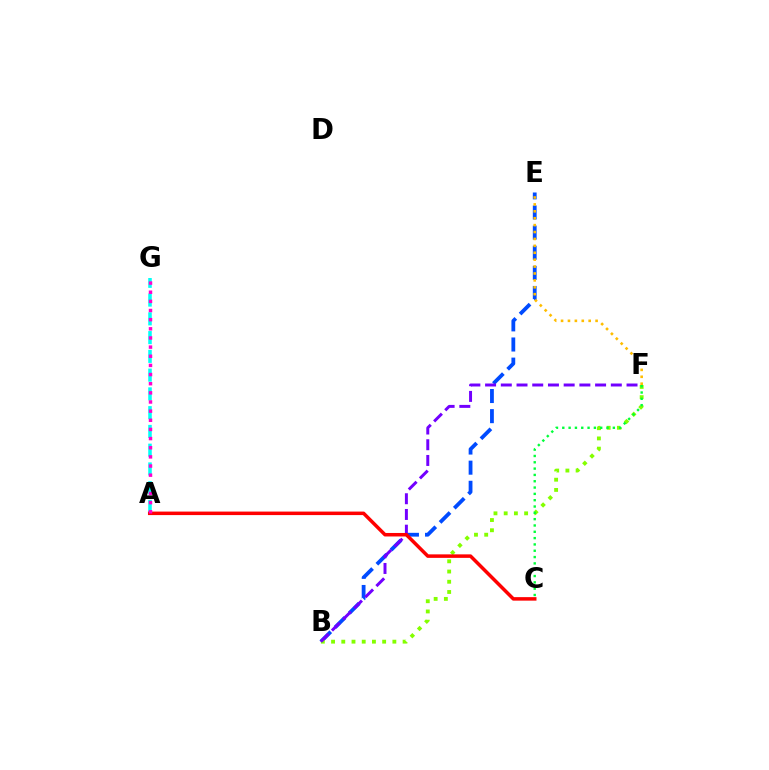{('B', 'E'): [{'color': '#004bff', 'line_style': 'dashed', 'thickness': 2.73}], ('B', 'F'): [{'color': '#84ff00', 'line_style': 'dotted', 'thickness': 2.78}, {'color': '#7200ff', 'line_style': 'dashed', 'thickness': 2.14}], ('A', 'G'): [{'color': '#00fff6', 'line_style': 'dashed', 'thickness': 2.55}, {'color': '#ff00cf', 'line_style': 'dotted', 'thickness': 2.49}], ('C', 'F'): [{'color': '#00ff39', 'line_style': 'dotted', 'thickness': 1.72}], ('E', 'F'): [{'color': '#ffbd00', 'line_style': 'dotted', 'thickness': 1.88}], ('A', 'C'): [{'color': '#ff0000', 'line_style': 'solid', 'thickness': 2.53}]}